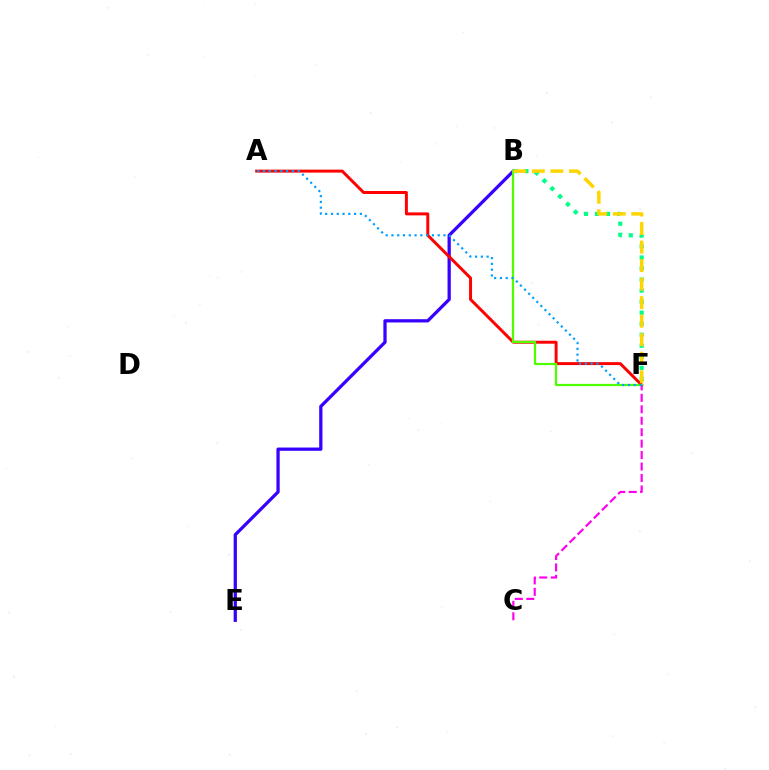{('B', 'E'): [{'color': '#3700ff', 'line_style': 'solid', 'thickness': 2.35}], ('A', 'F'): [{'color': '#ff0000', 'line_style': 'solid', 'thickness': 2.14}, {'color': '#009eff', 'line_style': 'dotted', 'thickness': 1.57}], ('B', 'F'): [{'color': '#4fff00', 'line_style': 'solid', 'thickness': 1.61}, {'color': '#00ff86', 'line_style': 'dotted', 'thickness': 3.0}, {'color': '#ffd500', 'line_style': 'dashed', 'thickness': 2.52}], ('C', 'F'): [{'color': '#ff00ed', 'line_style': 'dashed', 'thickness': 1.56}]}